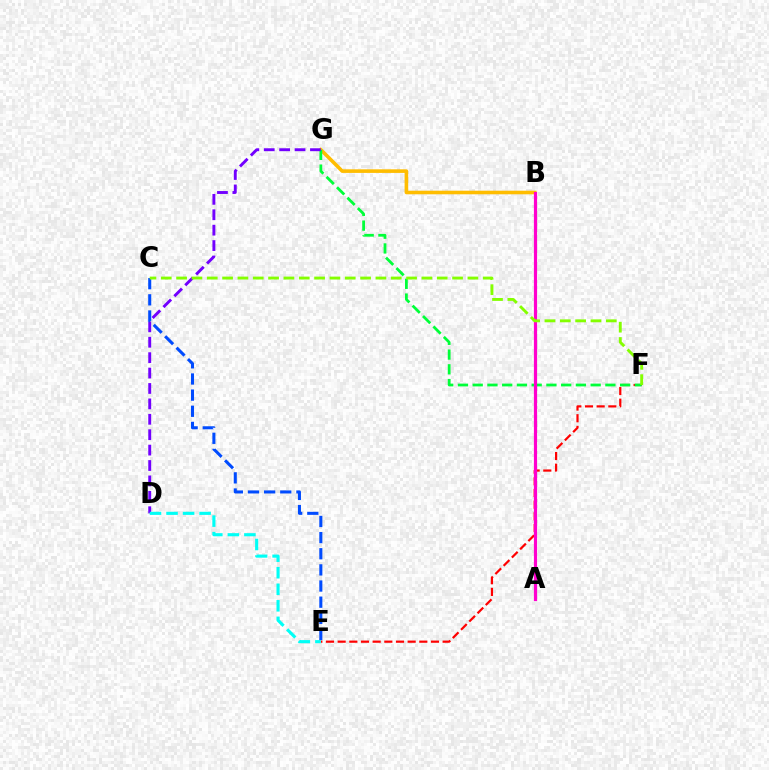{('E', 'F'): [{'color': '#ff0000', 'line_style': 'dashed', 'thickness': 1.58}], ('B', 'G'): [{'color': '#ffbd00', 'line_style': 'solid', 'thickness': 2.59}], ('F', 'G'): [{'color': '#00ff39', 'line_style': 'dashed', 'thickness': 2.0}], ('A', 'B'): [{'color': '#ff00cf', 'line_style': 'solid', 'thickness': 2.3}], ('D', 'G'): [{'color': '#7200ff', 'line_style': 'dashed', 'thickness': 2.09}], ('D', 'E'): [{'color': '#00fff6', 'line_style': 'dashed', 'thickness': 2.25}], ('C', 'E'): [{'color': '#004bff', 'line_style': 'dashed', 'thickness': 2.19}], ('C', 'F'): [{'color': '#84ff00', 'line_style': 'dashed', 'thickness': 2.08}]}